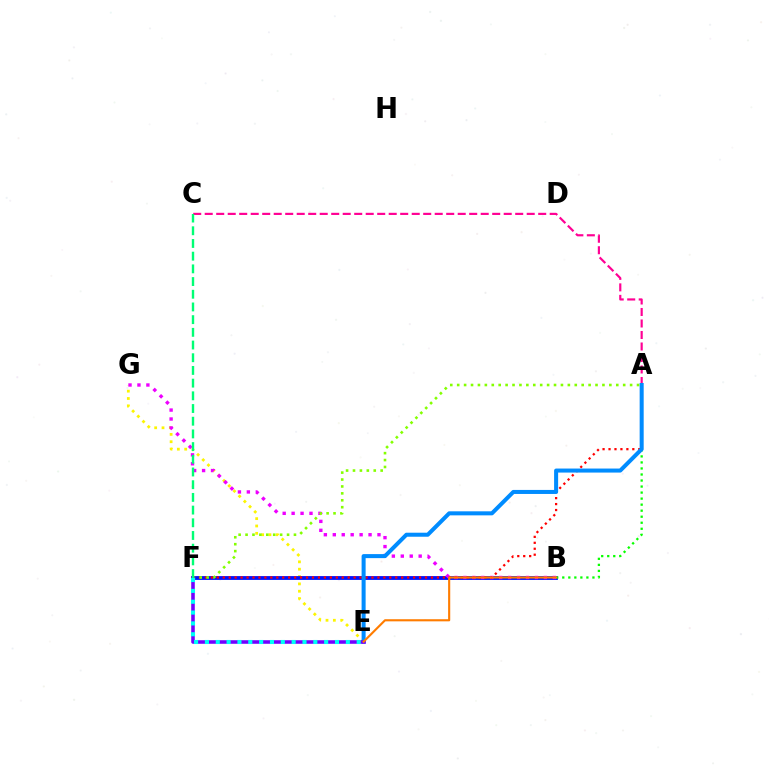{('E', 'G'): [{'color': '#fcf500', 'line_style': 'dotted', 'thickness': 2.0}], ('B', 'F'): [{'color': '#0010ff', 'line_style': 'solid', 'thickness': 2.75}], ('B', 'G'): [{'color': '#ee00ff', 'line_style': 'dotted', 'thickness': 2.43}], ('A', 'B'): [{'color': '#08ff00', 'line_style': 'dotted', 'thickness': 1.64}], ('A', 'F'): [{'color': '#ff0000', 'line_style': 'dotted', 'thickness': 1.62}, {'color': '#84ff00', 'line_style': 'dotted', 'thickness': 1.88}], ('A', 'C'): [{'color': '#ff0094', 'line_style': 'dashed', 'thickness': 1.56}], ('A', 'E'): [{'color': '#008cff', 'line_style': 'solid', 'thickness': 2.9}], ('E', 'F'): [{'color': '#7200ff', 'line_style': 'solid', 'thickness': 2.57}, {'color': '#00fff6', 'line_style': 'dotted', 'thickness': 2.95}], ('C', 'F'): [{'color': '#00ff74', 'line_style': 'dashed', 'thickness': 1.72}], ('B', 'E'): [{'color': '#ff7c00', 'line_style': 'solid', 'thickness': 1.53}]}